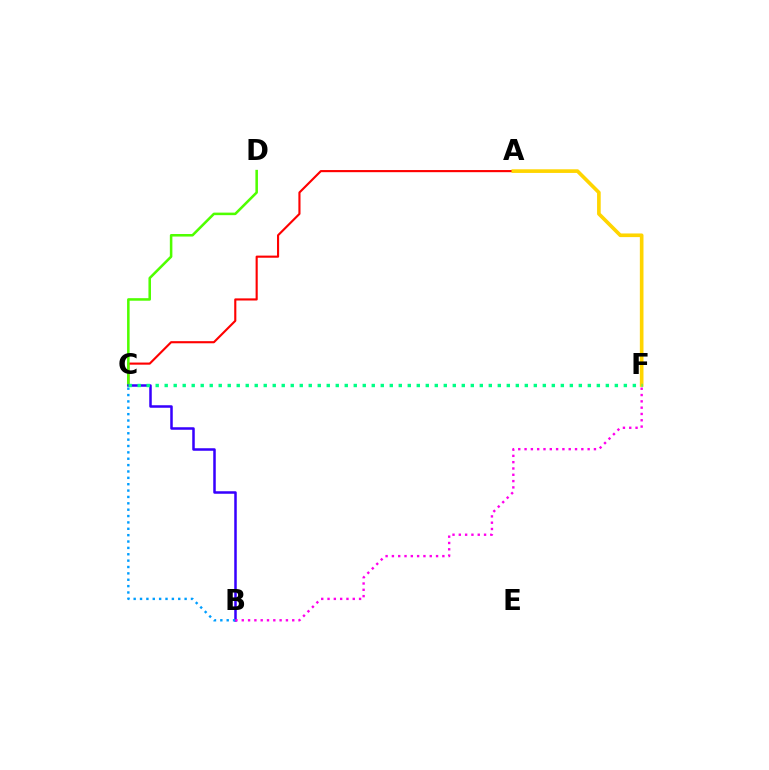{('A', 'C'): [{'color': '#ff0000', 'line_style': 'solid', 'thickness': 1.53}], ('C', 'D'): [{'color': '#4fff00', 'line_style': 'solid', 'thickness': 1.83}], ('A', 'F'): [{'color': '#ffd500', 'line_style': 'solid', 'thickness': 2.62}], ('B', 'C'): [{'color': '#3700ff', 'line_style': 'solid', 'thickness': 1.81}, {'color': '#009eff', 'line_style': 'dotted', 'thickness': 1.73}], ('C', 'F'): [{'color': '#00ff86', 'line_style': 'dotted', 'thickness': 2.45}], ('B', 'F'): [{'color': '#ff00ed', 'line_style': 'dotted', 'thickness': 1.71}]}